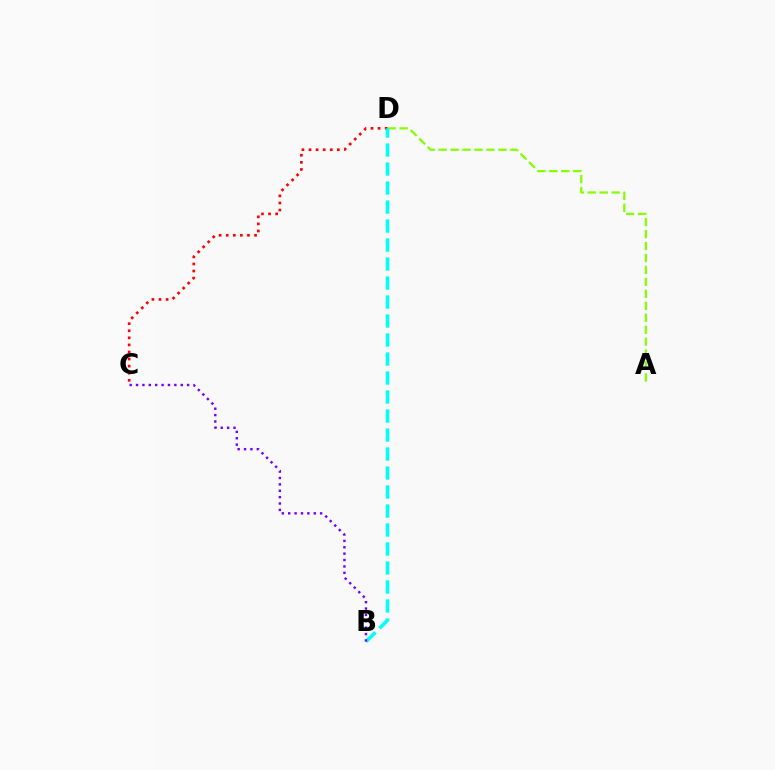{('A', 'D'): [{'color': '#84ff00', 'line_style': 'dashed', 'thickness': 1.62}], ('C', 'D'): [{'color': '#ff0000', 'line_style': 'dotted', 'thickness': 1.92}], ('B', 'D'): [{'color': '#00fff6', 'line_style': 'dashed', 'thickness': 2.58}], ('B', 'C'): [{'color': '#7200ff', 'line_style': 'dotted', 'thickness': 1.73}]}